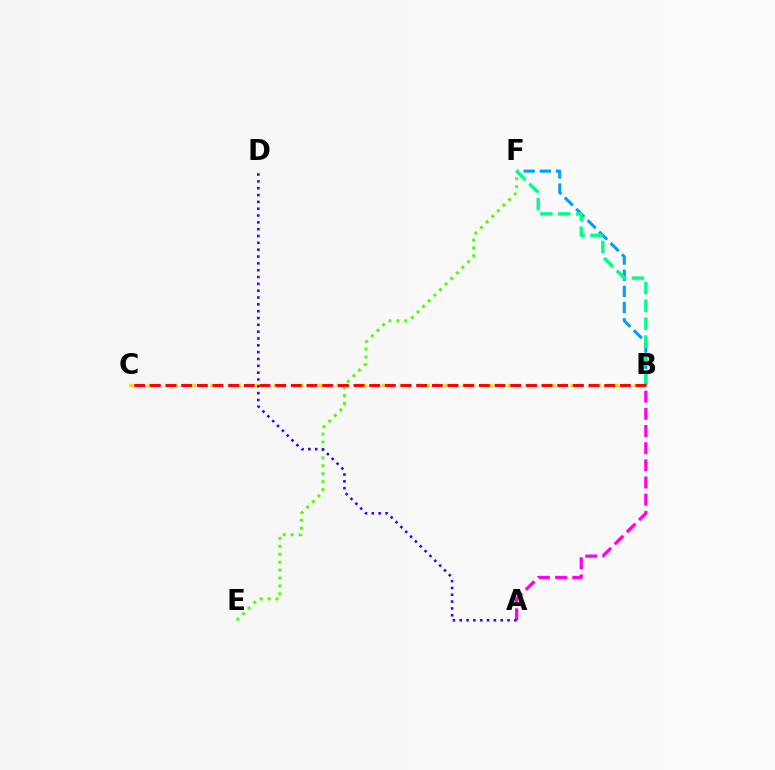{('B', 'F'): [{'color': '#009eff', 'line_style': 'dashed', 'thickness': 2.19}, {'color': '#00ff86', 'line_style': 'dashed', 'thickness': 2.43}], ('B', 'C'): [{'color': '#ffd500', 'line_style': 'dotted', 'thickness': 2.45}, {'color': '#ff0000', 'line_style': 'dashed', 'thickness': 2.13}], ('E', 'F'): [{'color': '#4fff00', 'line_style': 'dotted', 'thickness': 2.15}], ('A', 'B'): [{'color': '#ff00ed', 'line_style': 'dashed', 'thickness': 2.33}], ('A', 'D'): [{'color': '#3700ff', 'line_style': 'dotted', 'thickness': 1.86}]}